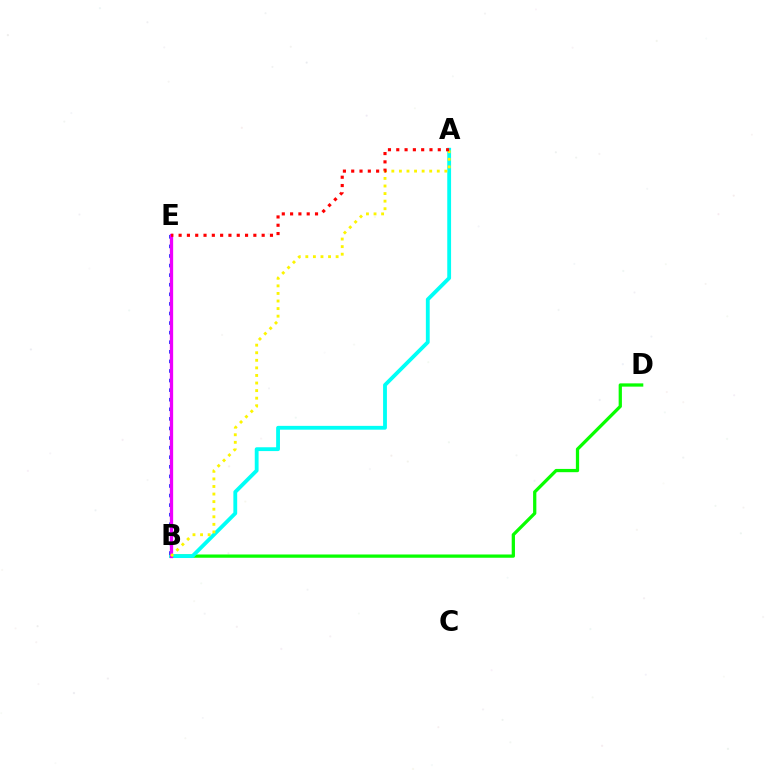{('B', 'D'): [{'color': '#08ff00', 'line_style': 'solid', 'thickness': 2.35}], ('A', 'B'): [{'color': '#00fff6', 'line_style': 'solid', 'thickness': 2.75}, {'color': '#fcf500', 'line_style': 'dotted', 'thickness': 2.06}], ('B', 'E'): [{'color': '#0010ff', 'line_style': 'dotted', 'thickness': 2.6}, {'color': '#ee00ff', 'line_style': 'solid', 'thickness': 2.37}], ('A', 'E'): [{'color': '#ff0000', 'line_style': 'dotted', 'thickness': 2.26}]}